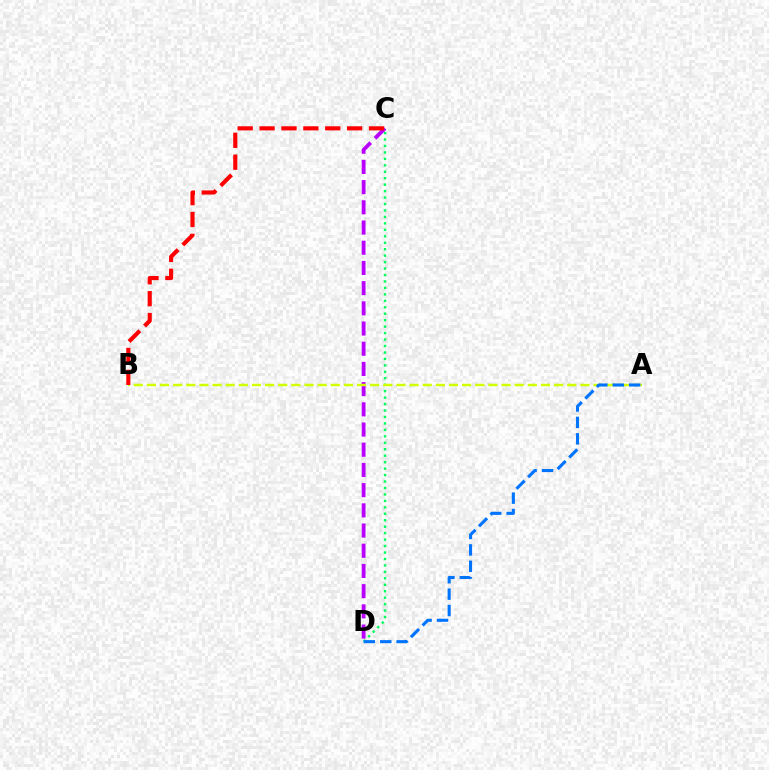{('C', 'D'): [{'color': '#00ff5c', 'line_style': 'dotted', 'thickness': 1.75}, {'color': '#b900ff', 'line_style': 'dashed', 'thickness': 2.74}], ('A', 'B'): [{'color': '#d1ff00', 'line_style': 'dashed', 'thickness': 1.78}], ('B', 'C'): [{'color': '#ff0000', 'line_style': 'dashed', 'thickness': 2.97}], ('A', 'D'): [{'color': '#0074ff', 'line_style': 'dashed', 'thickness': 2.23}]}